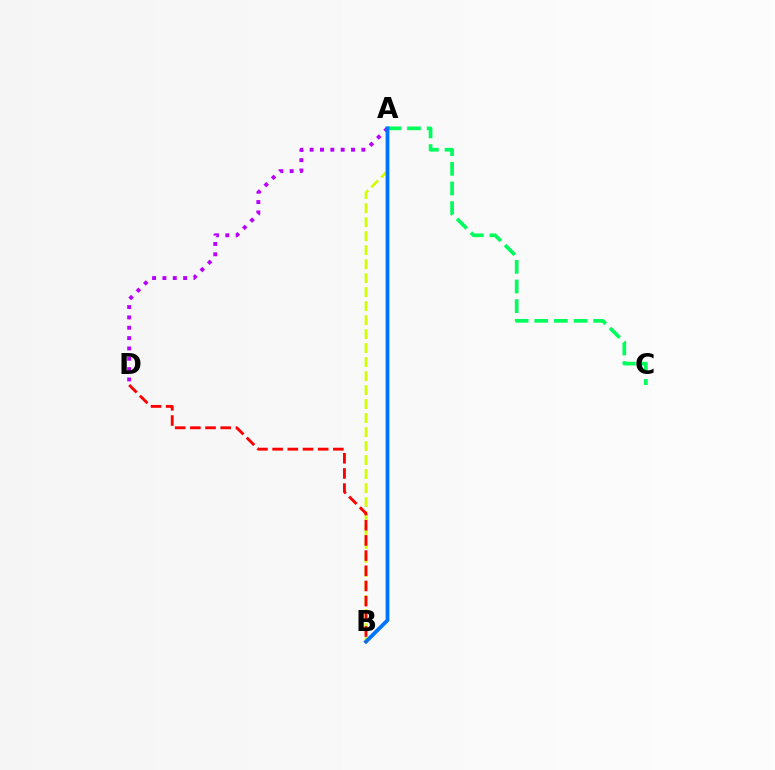{('A', 'C'): [{'color': '#00ff5c', 'line_style': 'dashed', 'thickness': 2.67}], ('A', 'B'): [{'color': '#d1ff00', 'line_style': 'dashed', 'thickness': 1.9}, {'color': '#0074ff', 'line_style': 'solid', 'thickness': 2.72}], ('A', 'D'): [{'color': '#b900ff', 'line_style': 'dotted', 'thickness': 2.81}], ('B', 'D'): [{'color': '#ff0000', 'line_style': 'dashed', 'thickness': 2.06}]}